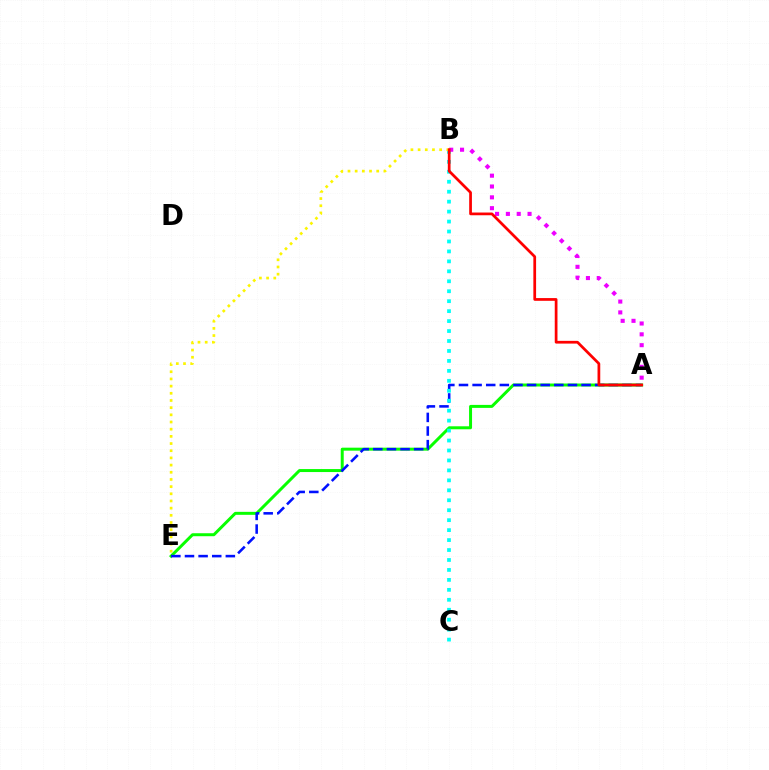{('A', 'E'): [{'color': '#08ff00', 'line_style': 'solid', 'thickness': 2.15}, {'color': '#0010ff', 'line_style': 'dashed', 'thickness': 1.85}], ('B', 'C'): [{'color': '#00fff6', 'line_style': 'dotted', 'thickness': 2.7}], ('A', 'B'): [{'color': '#ee00ff', 'line_style': 'dotted', 'thickness': 2.94}, {'color': '#ff0000', 'line_style': 'solid', 'thickness': 1.97}], ('B', 'E'): [{'color': '#fcf500', 'line_style': 'dotted', 'thickness': 1.95}]}